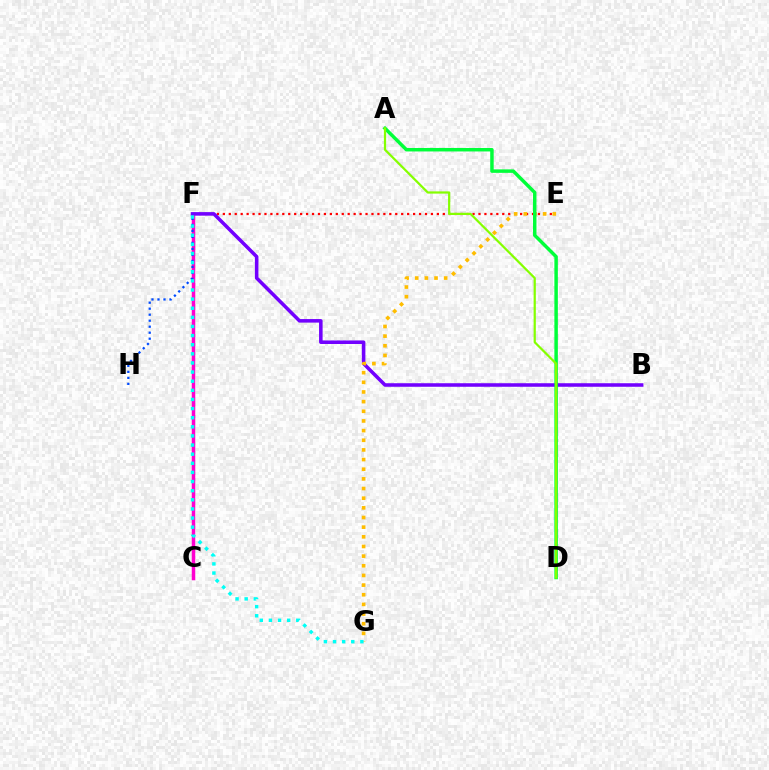{('E', 'F'): [{'color': '#ff0000', 'line_style': 'dotted', 'thickness': 1.62}], ('C', 'F'): [{'color': '#ff00cf', 'line_style': 'solid', 'thickness': 2.51}], ('B', 'F'): [{'color': '#7200ff', 'line_style': 'solid', 'thickness': 2.55}], ('E', 'G'): [{'color': '#ffbd00', 'line_style': 'dotted', 'thickness': 2.62}], ('A', 'D'): [{'color': '#00ff39', 'line_style': 'solid', 'thickness': 2.5}, {'color': '#84ff00', 'line_style': 'solid', 'thickness': 1.6}], ('F', 'H'): [{'color': '#004bff', 'line_style': 'dotted', 'thickness': 1.63}], ('F', 'G'): [{'color': '#00fff6', 'line_style': 'dotted', 'thickness': 2.48}]}